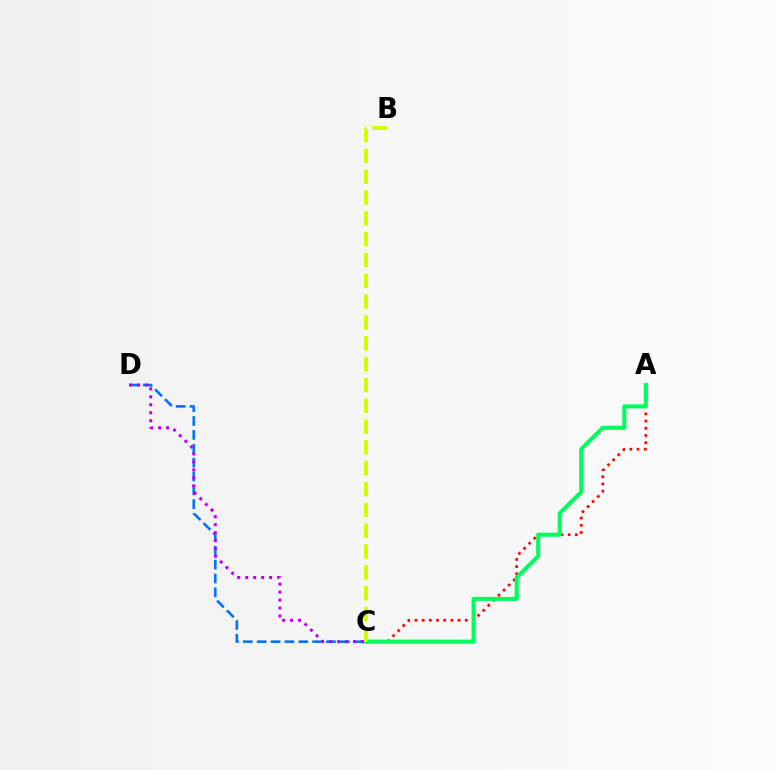{('C', 'D'): [{'color': '#0074ff', 'line_style': 'dashed', 'thickness': 1.88}, {'color': '#b900ff', 'line_style': 'dotted', 'thickness': 2.16}], ('A', 'C'): [{'color': '#ff0000', 'line_style': 'dotted', 'thickness': 1.95}, {'color': '#00ff5c', 'line_style': 'solid', 'thickness': 2.95}], ('B', 'C'): [{'color': '#d1ff00', 'line_style': 'dashed', 'thickness': 2.83}]}